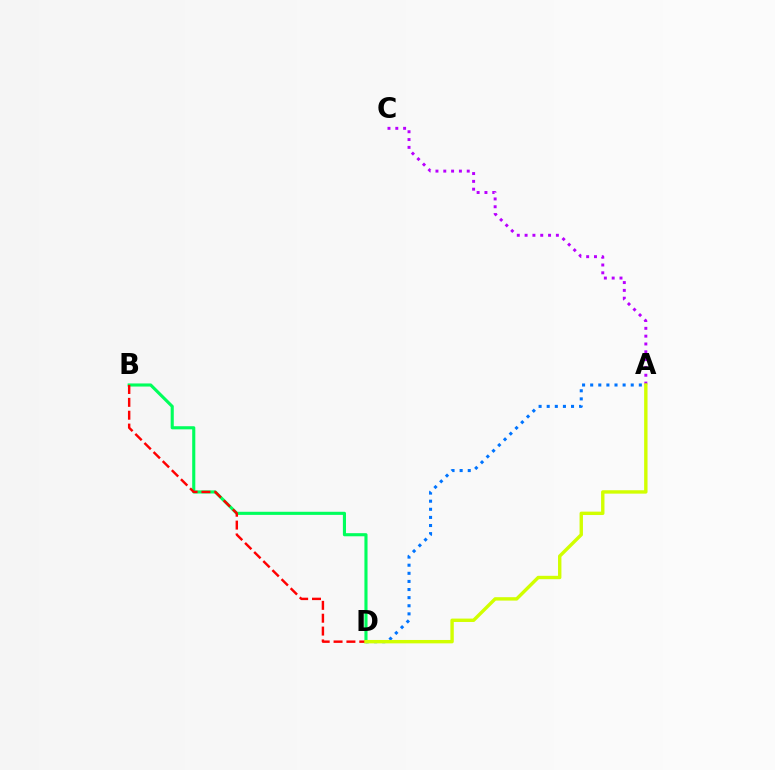{('A', 'C'): [{'color': '#b900ff', 'line_style': 'dotted', 'thickness': 2.12}], ('B', 'D'): [{'color': '#00ff5c', 'line_style': 'solid', 'thickness': 2.24}, {'color': '#ff0000', 'line_style': 'dashed', 'thickness': 1.75}], ('A', 'D'): [{'color': '#0074ff', 'line_style': 'dotted', 'thickness': 2.2}, {'color': '#d1ff00', 'line_style': 'solid', 'thickness': 2.44}]}